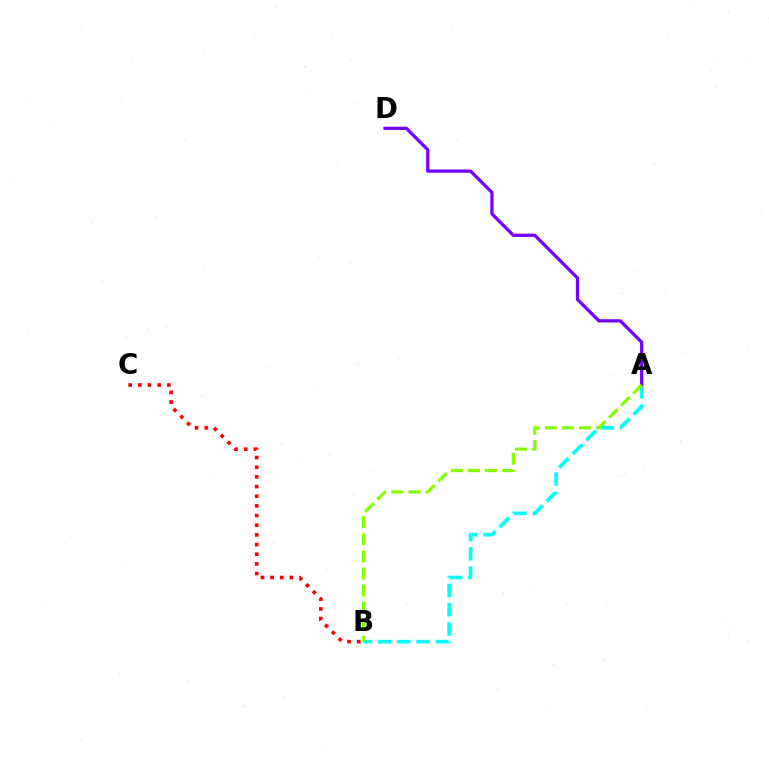{('A', 'B'): [{'color': '#00fff6', 'line_style': 'dashed', 'thickness': 2.63}, {'color': '#84ff00', 'line_style': 'dashed', 'thickness': 2.32}], ('B', 'C'): [{'color': '#ff0000', 'line_style': 'dotted', 'thickness': 2.63}], ('A', 'D'): [{'color': '#7200ff', 'line_style': 'solid', 'thickness': 2.33}]}